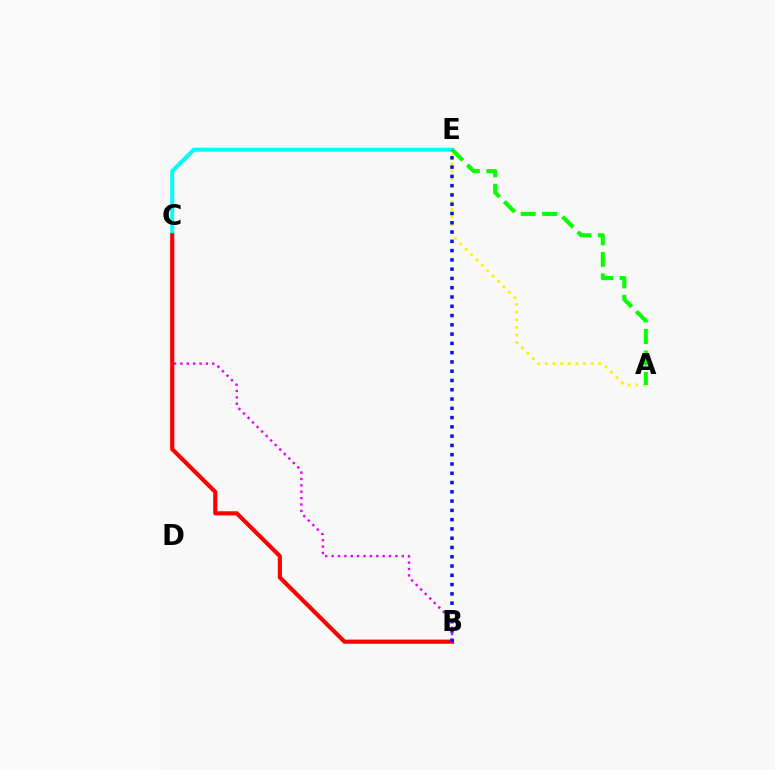{('B', 'C'): [{'color': '#ee00ff', 'line_style': 'dotted', 'thickness': 1.73}, {'color': '#ff0000', 'line_style': 'solid', 'thickness': 2.97}], ('A', 'E'): [{'color': '#fcf500', 'line_style': 'dotted', 'thickness': 2.07}, {'color': '#08ff00', 'line_style': 'dashed', 'thickness': 2.92}], ('C', 'E'): [{'color': '#00fff6', 'line_style': 'solid', 'thickness': 2.88}], ('B', 'E'): [{'color': '#0010ff', 'line_style': 'dotted', 'thickness': 2.52}]}